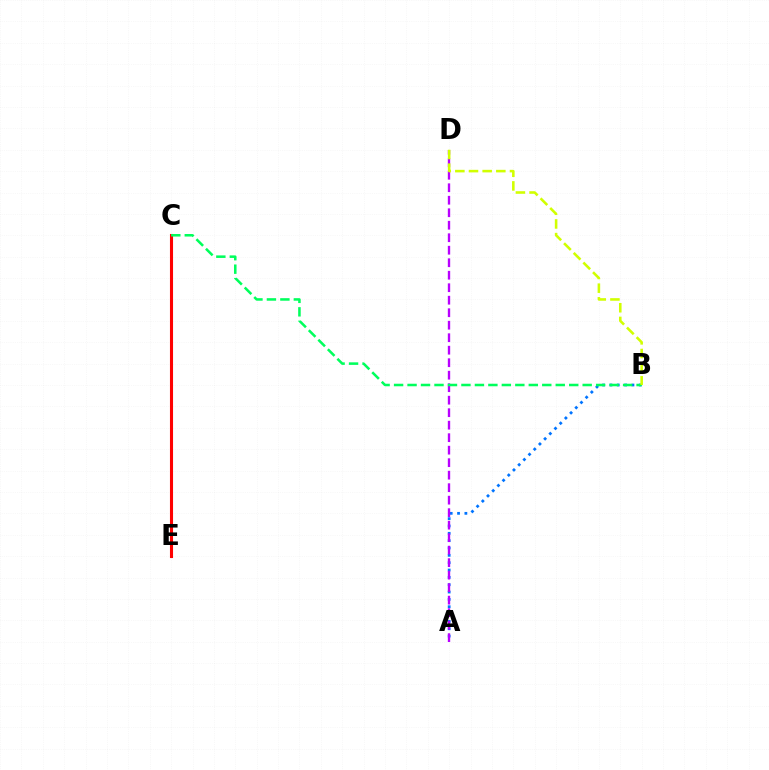{('A', 'B'): [{'color': '#0074ff', 'line_style': 'dotted', 'thickness': 1.99}], ('A', 'D'): [{'color': '#b900ff', 'line_style': 'dashed', 'thickness': 1.7}], ('C', 'E'): [{'color': '#ff0000', 'line_style': 'solid', 'thickness': 2.22}], ('B', 'C'): [{'color': '#00ff5c', 'line_style': 'dashed', 'thickness': 1.83}], ('B', 'D'): [{'color': '#d1ff00', 'line_style': 'dashed', 'thickness': 1.86}]}